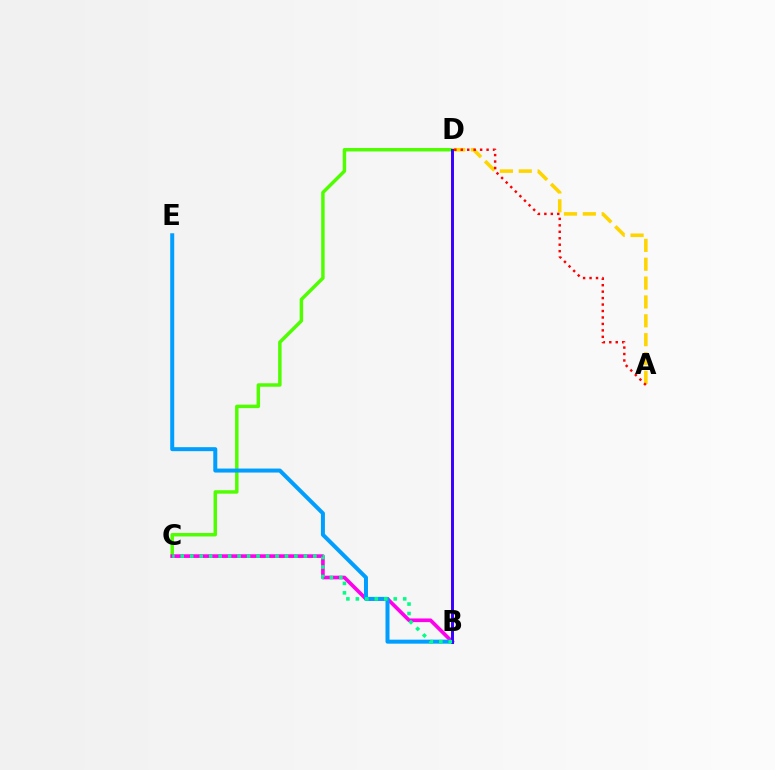{('C', 'D'): [{'color': '#4fff00', 'line_style': 'solid', 'thickness': 2.49}], ('B', 'C'): [{'color': '#ff00ed', 'line_style': 'solid', 'thickness': 2.63}, {'color': '#00ff86', 'line_style': 'dotted', 'thickness': 2.57}], ('A', 'D'): [{'color': '#ffd500', 'line_style': 'dashed', 'thickness': 2.56}, {'color': '#ff0000', 'line_style': 'dotted', 'thickness': 1.75}], ('B', 'E'): [{'color': '#009eff', 'line_style': 'solid', 'thickness': 2.88}], ('B', 'D'): [{'color': '#3700ff', 'line_style': 'solid', 'thickness': 2.12}]}